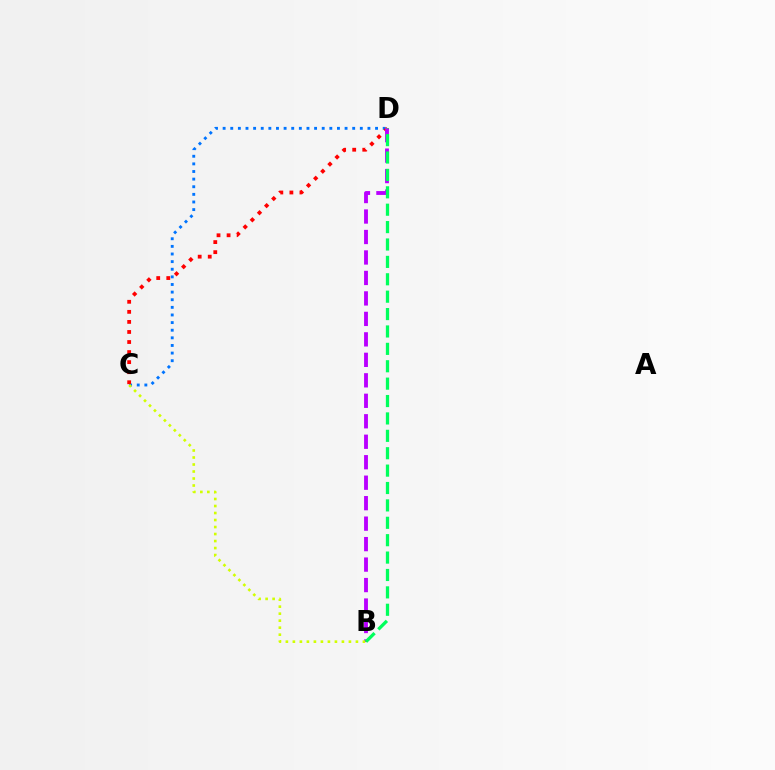{('C', 'D'): [{'color': '#0074ff', 'line_style': 'dotted', 'thickness': 2.07}, {'color': '#ff0000', 'line_style': 'dotted', 'thickness': 2.73}], ('B', 'D'): [{'color': '#b900ff', 'line_style': 'dashed', 'thickness': 2.78}, {'color': '#00ff5c', 'line_style': 'dashed', 'thickness': 2.36}], ('B', 'C'): [{'color': '#d1ff00', 'line_style': 'dotted', 'thickness': 1.9}]}